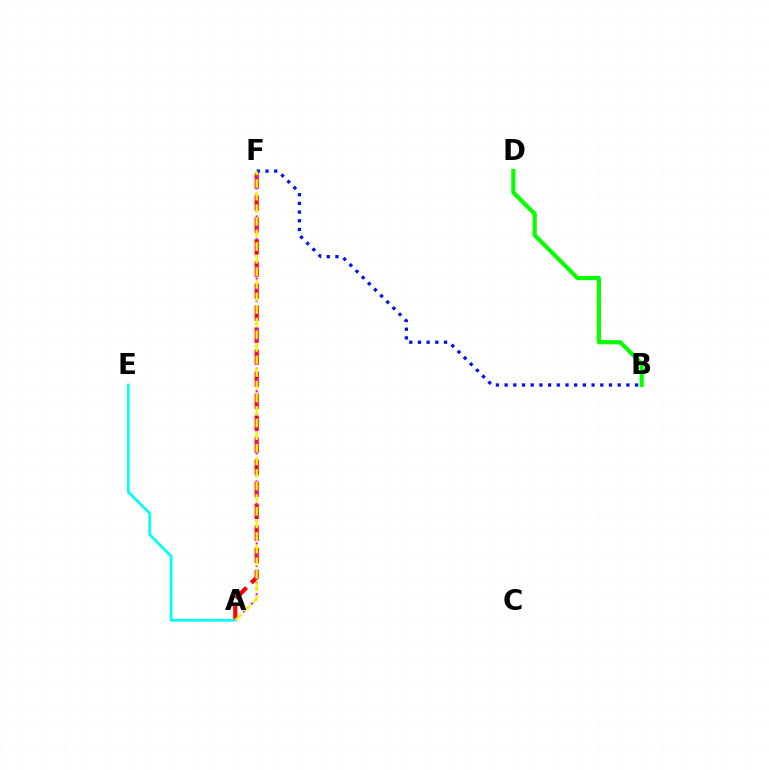{('A', 'F'): [{'color': '#ff0000', 'line_style': 'dashed', 'thickness': 2.99}, {'color': '#ee00ff', 'line_style': 'dotted', 'thickness': 1.53}, {'color': '#fcf500', 'line_style': 'dashed', 'thickness': 1.71}], ('A', 'E'): [{'color': '#00fff6', 'line_style': 'solid', 'thickness': 1.95}], ('B', 'F'): [{'color': '#0010ff', 'line_style': 'dotted', 'thickness': 2.36}], ('B', 'D'): [{'color': '#08ff00', 'line_style': 'solid', 'thickness': 2.99}]}